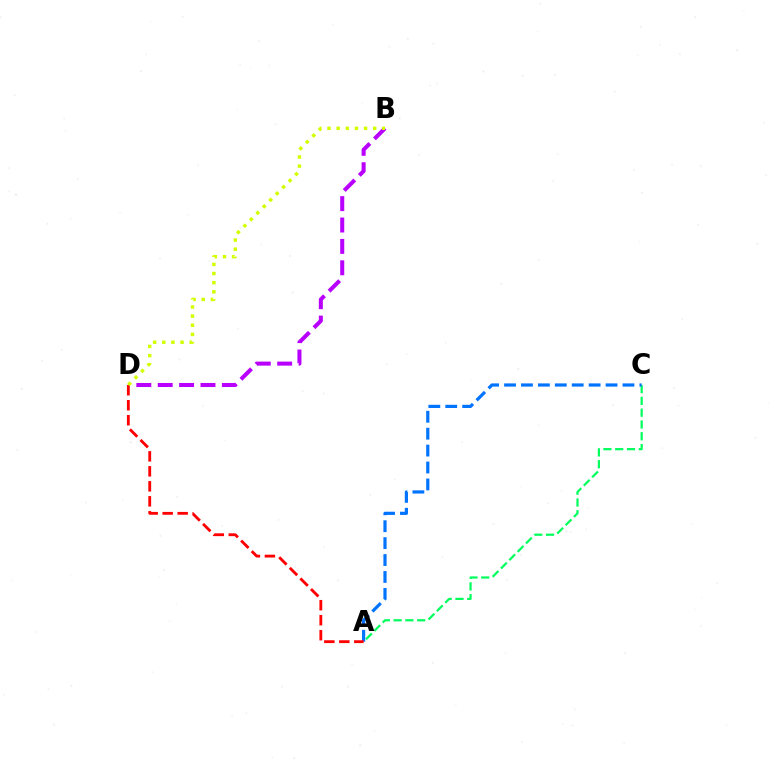{('B', 'D'): [{'color': '#b900ff', 'line_style': 'dashed', 'thickness': 2.91}, {'color': '#d1ff00', 'line_style': 'dotted', 'thickness': 2.48}], ('A', 'C'): [{'color': '#00ff5c', 'line_style': 'dashed', 'thickness': 1.6}, {'color': '#0074ff', 'line_style': 'dashed', 'thickness': 2.3}], ('A', 'D'): [{'color': '#ff0000', 'line_style': 'dashed', 'thickness': 2.04}]}